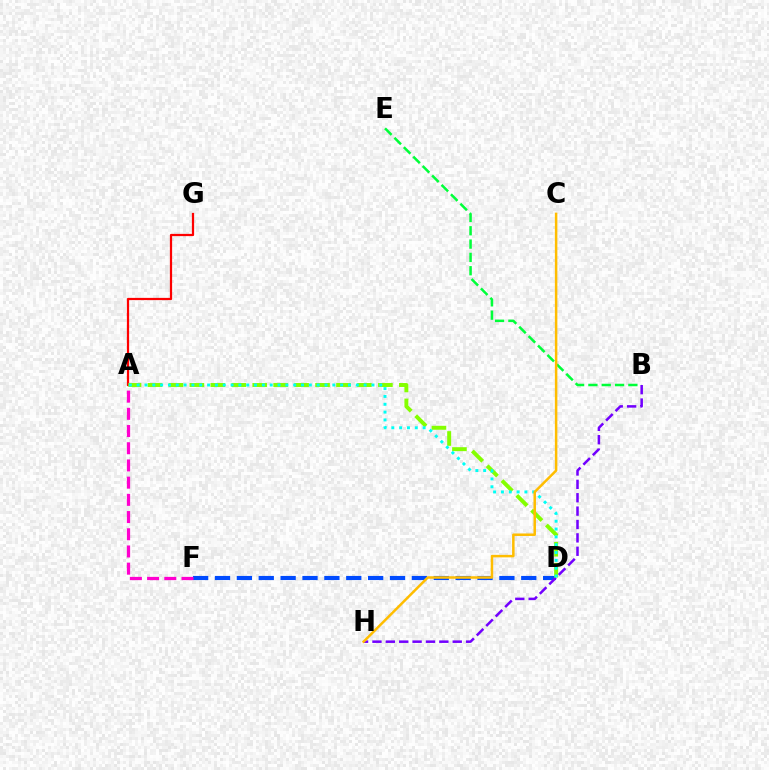{('A', 'G'): [{'color': '#ff0000', 'line_style': 'solid', 'thickness': 1.61}], ('B', 'E'): [{'color': '#00ff39', 'line_style': 'dashed', 'thickness': 1.81}], ('D', 'F'): [{'color': '#004bff', 'line_style': 'dashed', 'thickness': 2.97}], ('B', 'H'): [{'color': '#7200ff', 'line_style': 'dashed', 'thickness': 1.82}], ('A', 'D'): [{'color': '#84ff00', 'line_style': 'dashed', 'thickness': 2.85}, {'color': '#00fff6', 'line_style': 'dotted', 'thickness': 2.13}], ('A', 'F'): [{'color': '#ff00cf', 'line_style': 'dashed', 'thickness': 2.34}], ('C', 'H'): [{'color': '#ffbd00', 'line_style': 'solid', 'thickness': 1.8}]}